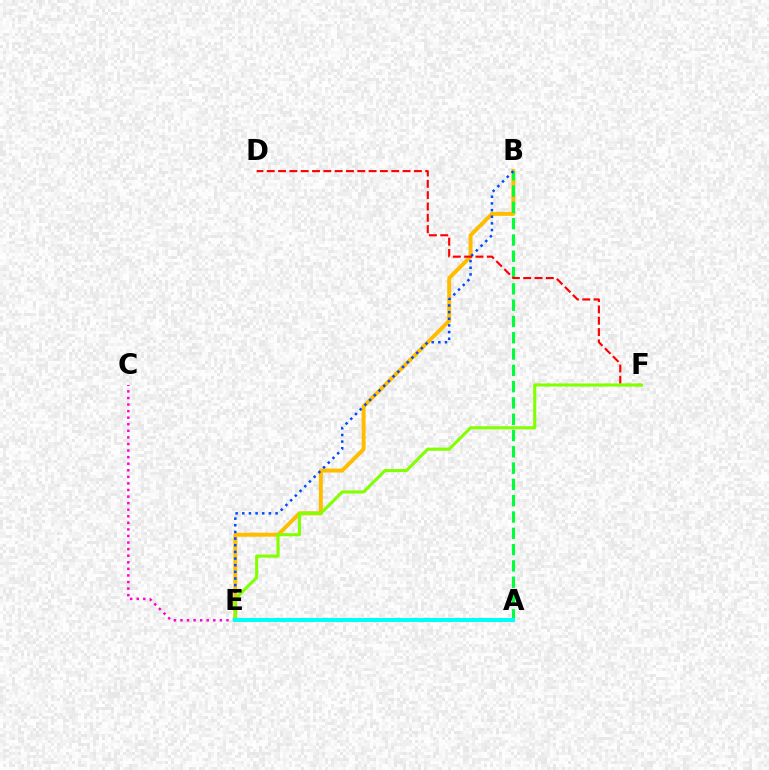{('A', 'E'): [{'color': '#7200ff', 'line_style': 'dotted', 'thickness': 2.86}, {'color': '#00fff6', 'line_style': 'solid', 'thickness': 2.94}], ('C', 'E'): [{'color': '#ff00cf', 'line_style': 'dotted', 'thickness': 1.79}], ('B', 'E'): [{'color': '#ffbd00', 'line_style': 'solid', 'thickness': 2.84}, {'color': '#004bff', 'line_style': 'dotted', 'thickness': 1.81}], ('A', 'B'): [{'color': '#00ff39', 'line_style': 'dashed', 'thickness': 2.21}], ('D', 'F'): [{'color': '#ff0000', 'line_style': 'dashed', 'thickness': 1.54}], ('E', 'F'): [{'color': '#84ff00', 'line_style': 'solid', 'thickness': 2.23}]}